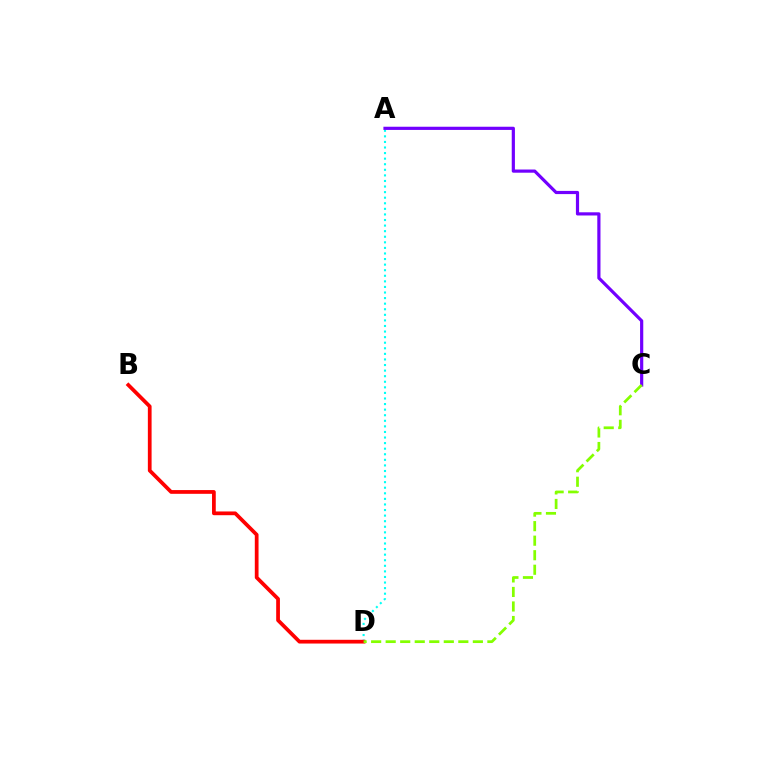{('A', 'D'): [{'color': '#00fff6', 'line_style': 'dotted', 'thickness': 1.52}], ('B', 'D'): [{'color': '#ff0000', 'line_style': 'solid', 'thickness': 2.69}], ('A', 'C'): [{'color': '#7200ff', 'line_style': 'solid', 'thickness': 2.29}], ('C', 'D'): [{'color': '#84ff00', 'line_style': 'dashed', 'thickness': 1.97}]}